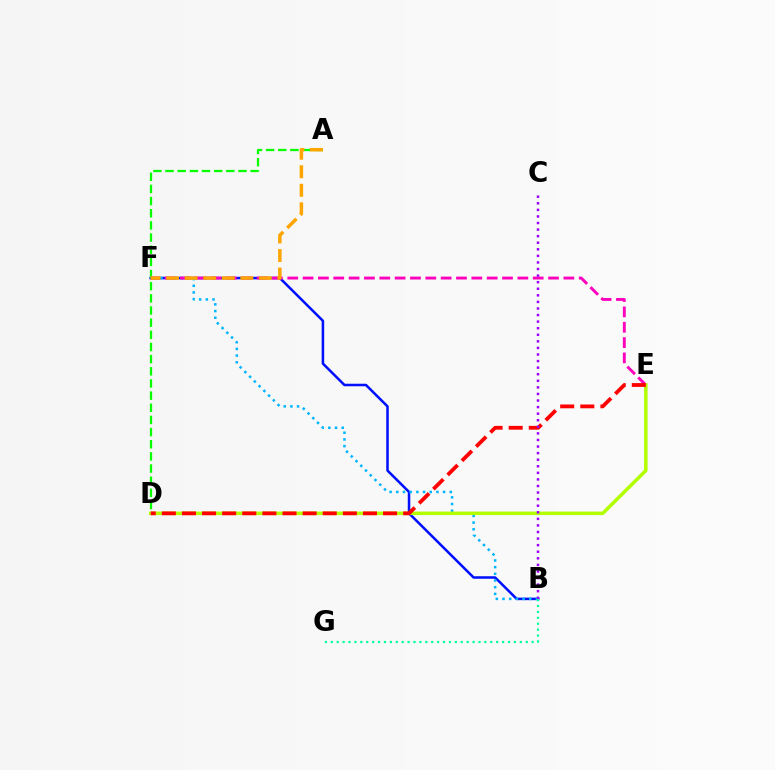{('B', 'F'): [{'color': '#0010ff', 'line_style': 'solid', 'thickness': 1.82}, {'color': '#00b5ff', 'line_style': 'dotted', 'thickness': 1.82}], ('A', 'D'): [{'color': '#08ff00', 'line_style': 'dashed', 'thickness': 1.65}], ('E', 'F'): [{'color': '#ff00bd', 'line_style': 'dashed', 'thickness': 2.08}], ('B', 'G'): [{'color': '#00ff9d', 'line_style': 'dotted', 'thickness': 1.6}], ('D', 'E'): [{'color': '#b3ff00', 'line_style': 'solid', 'thickness': 2.52}, {'color': '#ff0000', 'line_style': 'dashed', 'thickness': 2.73}], ('A', 'F'): [{'color': '#ffa500', 'line_style': 'dashed', 'thickness': 2.52}], ('B', 'C'): [{'color': '#9b00ff', 'line_style': 'dotted', 'thickness': 1.79}]}